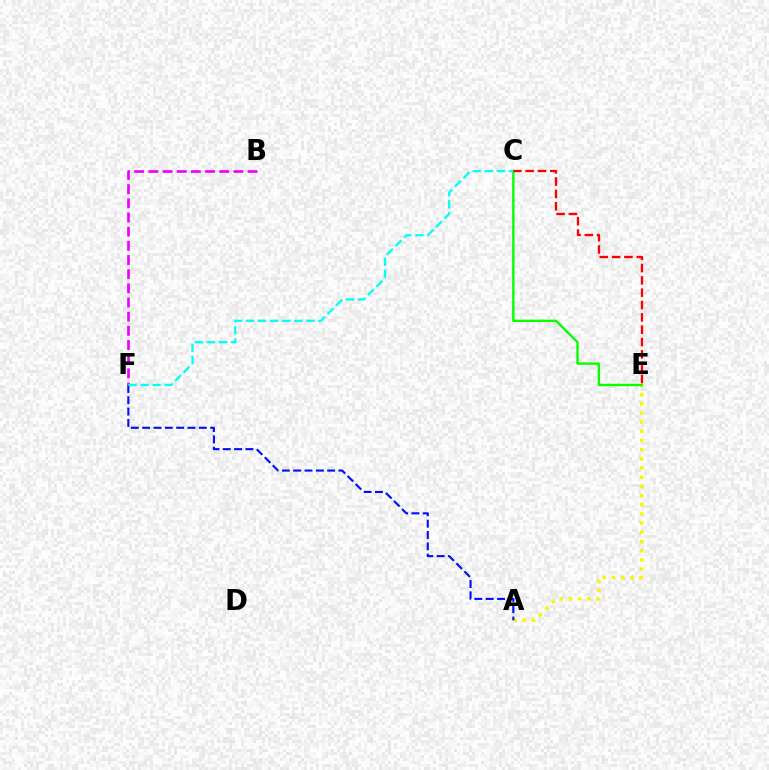{('A', 'E'): [{'color': '#fcf500', 'line_style': 'dotted', 'thickness': 2.49}], ('B', 'F'): [{'color': '#ee00ff', 'line_style': 'dashed', 'thickness': 1.92}], ('C', 'E'): [{'color': '#08ff00', 'line_style': 'solid', 'thickness': 1.72}, {'color': '#ff0000', 'line_style': 'dashed', 'thickness': 1.67}], ('A', 'F'): [{'color': '#0010ff', 'line_style': 'dashed', 'thickness': 1.54}], ('C', 'F'): [{'color': '#00fff6', 'line_style': 'dashed', 'thickness': 1.64}]}